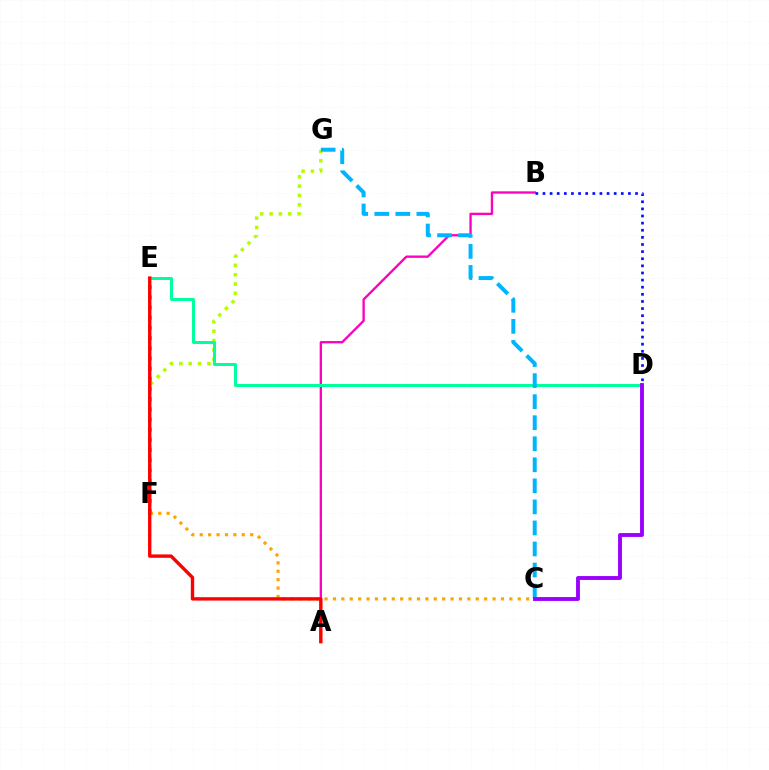{('F', 'G'): [{'color': '#b3ff00', 'line_style': 'dotted', 'thickness': 2.54}], ('E', 'F'): [{'color': '#08ff00', 'line_style': 'dotted', 'thickness': 2.76}], ('A', 'B'): [{'color': '#ff00bd', 'line_style': 'solid', 'thickness': 1.69}], ('D', 'E'): [{'color': '#00ff9d', 'line_style': 'solid', 'thickness': 2.16}], ('C', 'F'): [{'color': '#ffa500', 'line_style': 'dotted', 'thickness': 2.28}], ('C', 'G'): [{'color': '#00b5ff', 'line_style': 'dashed', 'thickness': 2.86}], ('A', 'E'): [{'color': '#ff0000', 'line_style': 'solid', 'thickness': 2.43}], ('B', 'D'): [{'color': '#0010ff', 'line_style': 'dotted', 'thickness': 1.93}], ('C', 'D'): [{'color': '#9b00ff', 'line_style': 'solid', 'thickness': 2.79}]}